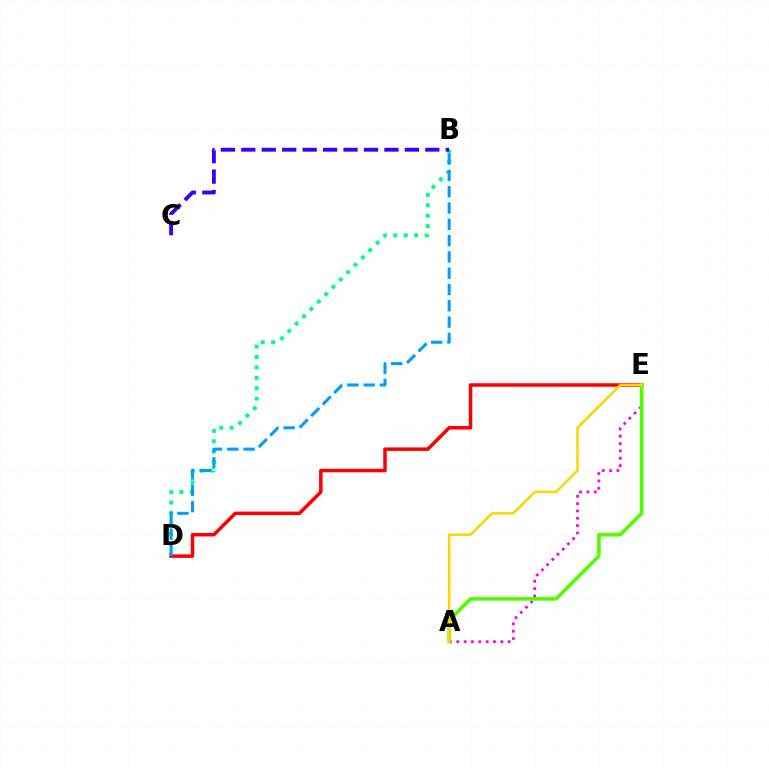{('B', 'D'): [{'color': '#00ff86', 'line_style': 'dotted', 'thickness': 2.83}, {'color': '#009eff', 'line_style': 'dashed', 'thickness': 2.21}], ('D', 'E'): [{'color': '#ff0000', 'line_style': 'solid', 'thickness': 2.53}], ('A', 'E'): [{'color': '#ff00ed', 'line_style': 'dotted', 'thickness': 1.99}, {'color': '#4fff00', 'line_style': 'solid', 'thickness': 2.61}, {'color': '#ffd500', 'line_style': 'solid', 'thickness': 1.81}], ('B', 'C'): [{'color': '#3700ff', 'line_style': 'dashed', 'thickness': 2.78}]}